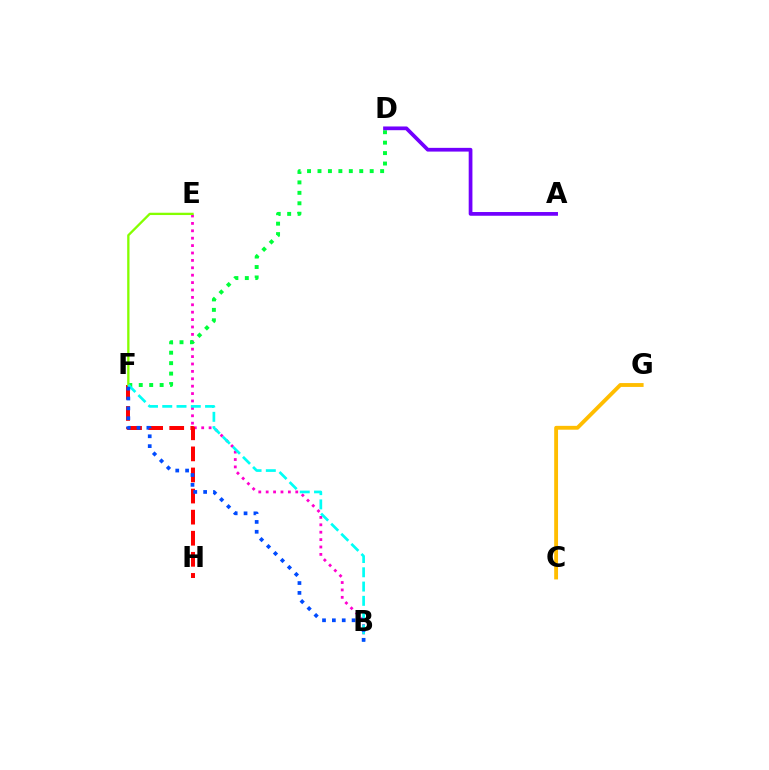{('B', 'E'): [{'color': '#ff00cf', 'line_style': 'dotted', 'thickness': 2.01}], ('D', 'F'): [{'color': '#00ff39', 'line_style': 'dotted', 'thickness': 2.84}], ('F', 'H'): [{'color': '#ff0000', 'line_style': 'dashed', 'thickness': 2.86}], ('E', 'F'): [{'color': '#84ff00', 'line_style': 'solid', 'thickness': 1.67}], ('C', 'G'): [{'color': '#ffbd00', 'line_style': 'solid', 'thickness': 2.77}], ('B', 'F'): [{'color': '#00fff6', 'line_style': 'dashed', 'thickness': 1.94}, {'color': '#004bff', 'line_style': 'dotted', 'thickness': 2.68}], ('A', 'D'): [{'color': '#7200ff', 'line_style': 'solid', 'thickness': 2.69}]}